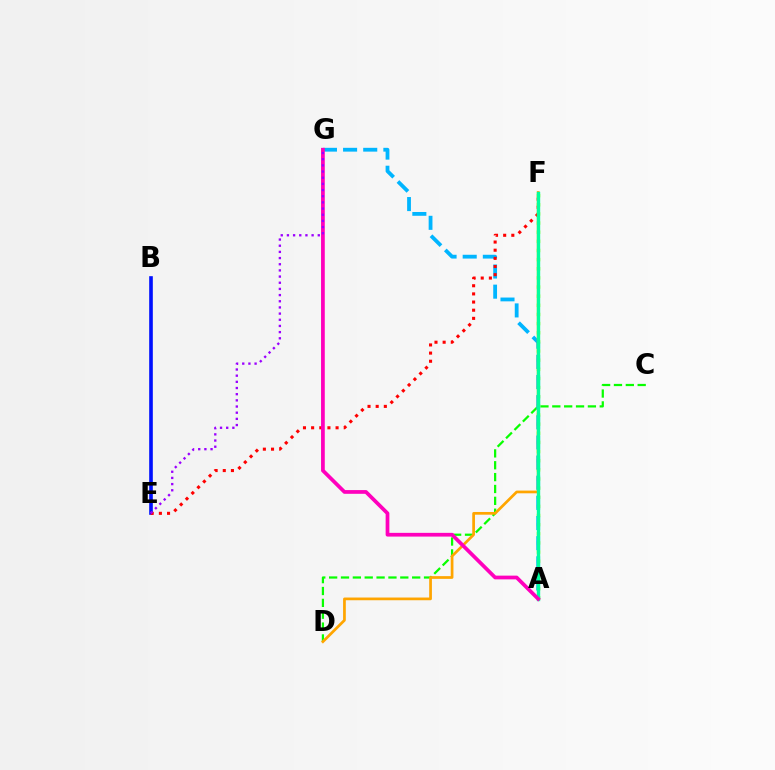{('B', 'E'): [{'color': '#0010ff', 'line_style': 'solid', 'thickness': 2.61}], ('C', 'D'): [{'color': '#08ff00', 'line_style': 'dashed', 'thickness': 1.61}], ('A', 'F'): [{'color': '#b3ff00', 'line_style': 'dotted', 'thickness': 2.48}, {'color': '#00ff9d', 'line_style': 'solid', 'thickness': 2.44}], ('A', 'G'): [{'color': '#00b5ff', 'line_style': 'dashed', 'thickness': 2.74}, {'color': '#ff00bd', 'line_style': 'solid', 'thickness': 2.69}], ('E', 'F'): [{'color': '#ff0000', 'line_style': 'dotted', 'thickness': 2.22}], ('D', 'F'): [{'color': '#ffa500', 'line_style': 'solid', 'thickness': 1.96}], ('E', 'G'): [{'color': '#9b00ff', 'line_style': 'dotted', 'thickness': 1.68}]}